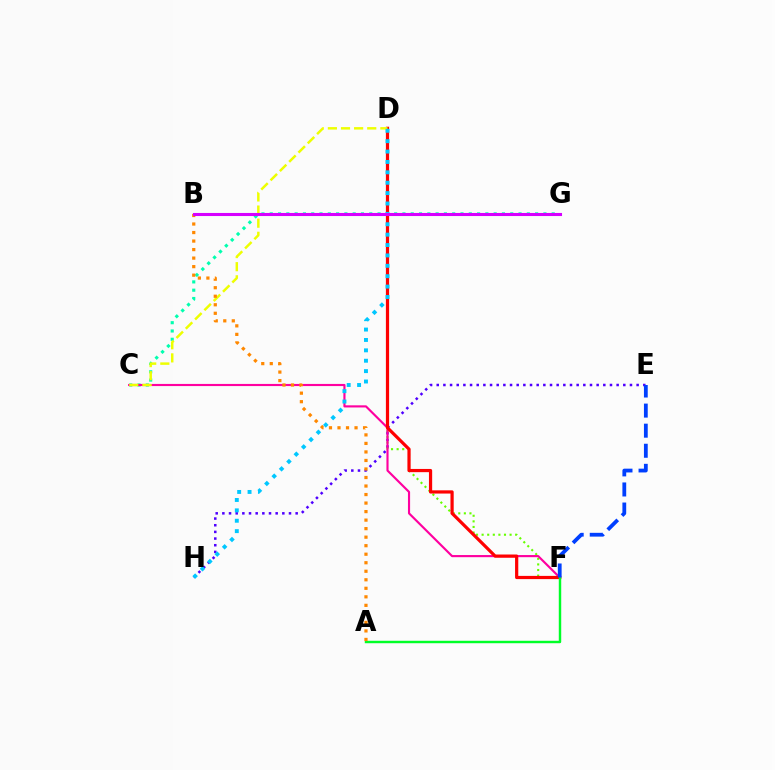{('C', 'G'): [{'color': '#00ffaf', 'line_style': 'dotted', 'thickness': 2.25}], ('E', 'H'): [{'color': '#4f00ff', 'line_style': 'dotted', 'thickness': 1.81}], ('D', 'F'): [{'color': '#66ff00', 'line_style': 'dotted', 'thickness': 1.52}, {'color': '#ff0000', 'line_style': 'solid', 'thickness': 2.31}], ('C', 'F'): [{'color': '#ff00a0', 'line_style': 'solid', 'thickness': 1.54}], ('A', 'F'): [{'color': '#00ff27', 'line_style': 'solid', 'thickness': 1.75}], ('C', 'D'): [{'color': '#eeff00', 'line_style': 'dashed', 'thickness': 1.78}], ('E', 'F'): [{'color': '#003fff', 'line_style': 'dashed', 'thickness': 2.73}], ('D', 'H'): [{'color': '#00c7ff', 'line_style': 'dotted', 'thickness': 2.82}], ('A', 'B'): [{'color': '#ff8800', 'line_style': 'dotted', 'thickness': 2.32}], ('B', 'G'): [{'color': '#d600ff', 'line_style': 'solid', 'thickness': 2.21}]}